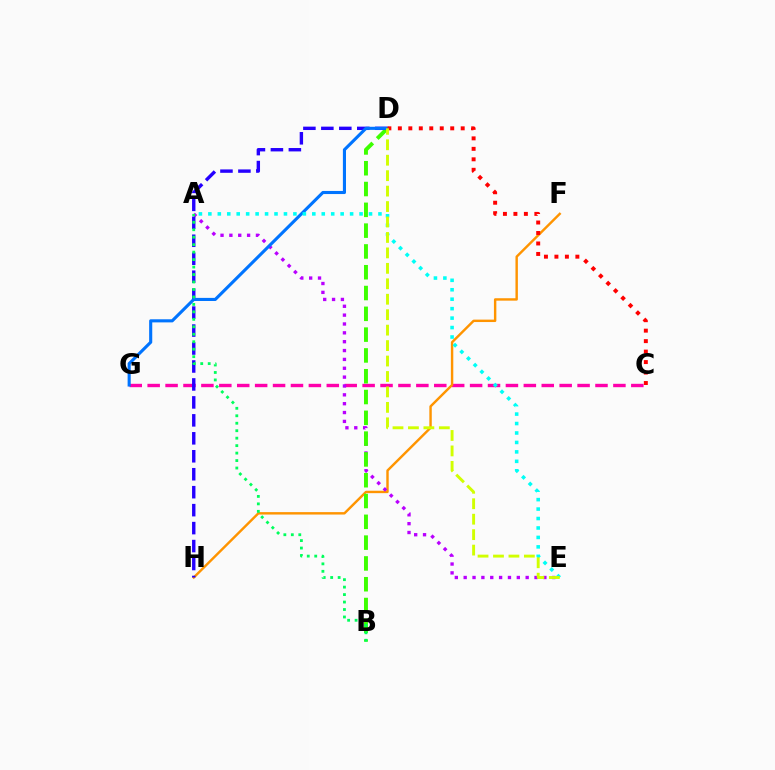{('C', 'G'): [{'color': '#ff00ac', 'line_style': 'dashed', 'thickness': 2.43}], ('F', 'H'): [{'color': '#ff9400', 'line_style': 'solid', 'thickness': 1.74}], ('A', 'E'): [{'color': '#b900ff', 'line_style': 'dotted', 'thickness': 2.41}, {'color': '#00fff6', 'line_style': 'dotted', 'thickness': 2.57}], ('B', 'D'): [{'color': '#3dff00', 'line_style': 'dashed', 'thickness': 2.83}], ('D', 'H'): [{'color': '#2500ff', 'line_style': 'dashed', 'thickness': 2.44}], ('D', 'G'): [{'color': '#0074ff', 'line_style': 'solid', 'thickness': 2.24}], ('A', 'B'): [{'color': '#00ff5c', 'line_style': 'dotted', 'thickness': 2.03}], ('C', 'D'): [{'color': '#ff0000', 'line_style': 'dotted', 'thickness': 2.85}], ('D', 'E'): [{'color': '#d1ff00', 'line_style': 'dashed', 'thickness': 2.1}]}